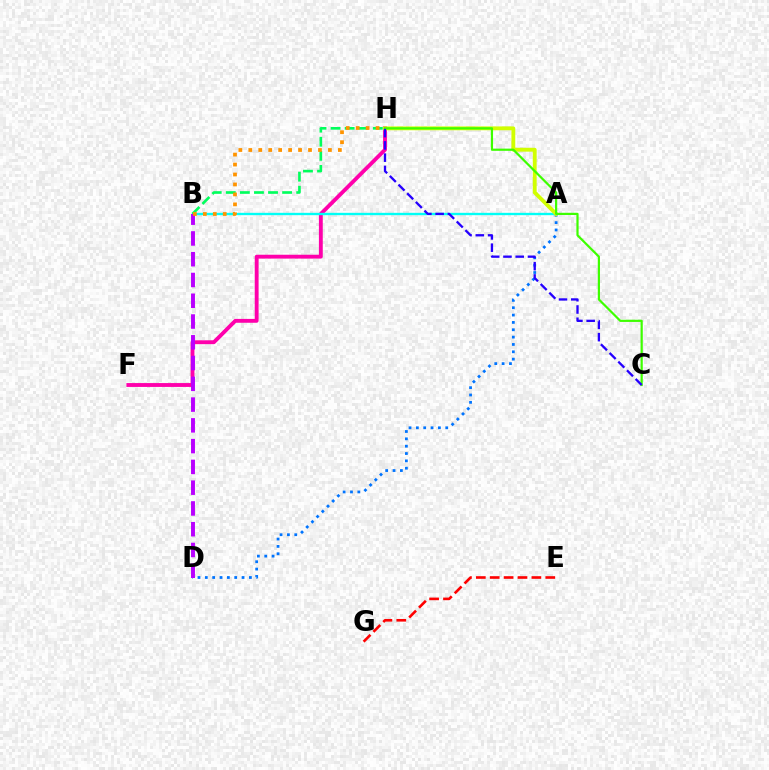{('F', 'H'): [{'color': '#ff00ac', 'line_style': 'solid', 'thickness': 2.78}], ('A', 'B'): [{'color': '#00fff6', 'line_style': 'solid', 'thickness': 1.69}], ('A', 'D'): [{'color': '#0074ff', 'line_style': 'dotted', 'thickness': 2.0}], ('A', 'H'): [{'color': '#d1ff00', 'line_style': 'solid', 'thickness': 2.77}], ('E', 'G'): [{'color': '#ff0000', 'line_style': 'dashed', 'thickness': 1.89}], ('B', 'H'): [{'color': '#00ff5c', 'line_style': 'dashed', 'thickness': 1.91}, {'color': '#ff9400', 'line_style': 'dotted', 'thickness': 2.7}], ('B', 'D'): [{'color': '#b900ff', 'line_style': 'dashed', 'thickness': 2.82}], ('C', 'H'): [{'color': '#3dff00', 'line_style': 'solid', 'thickness': 1.59}, {'color': '#2500ff', 'line_style': 'dashed', 'thickness': 1.67}]}